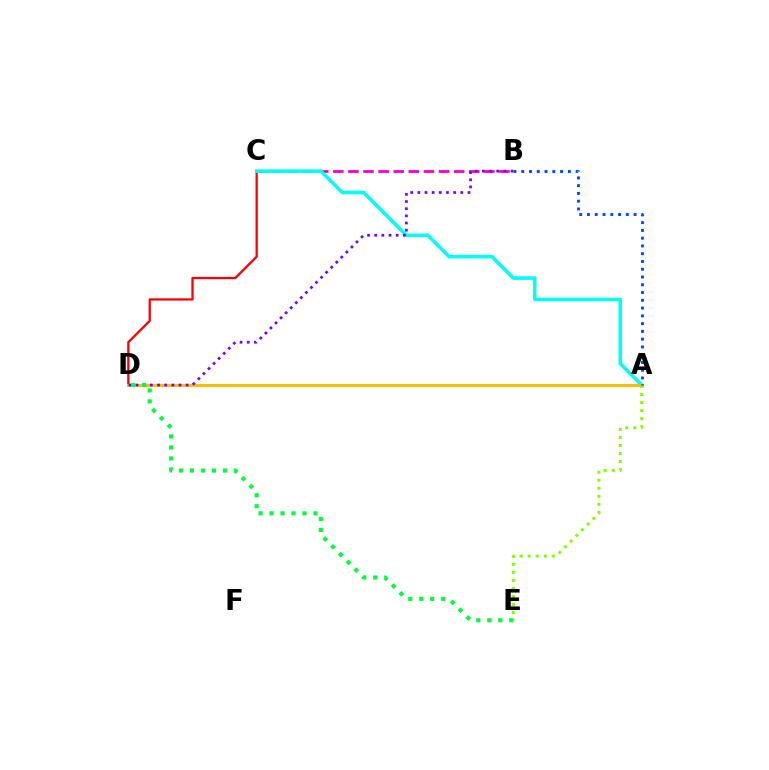{('C', 'D'): [{'color': '#ff0000', 'line_style': 'solid', 'thickness': 1.64}], ('B', 'C'): [{'color': '#ff00cf', 'line_style': 'dashed', 'thickness': 2.05}], ('A', 'C'): [{'color': '#00fff6', 'line_style': 'solid', 'thickness': 2.58}], ('A', 'D'): [{'color': '#ffbd00', 'line_style': 'solid', 'thickness': 2.18}], ('A', 'E'): [{'color': '#84ff00', 'line_style': 'dotted', 'thickness': 2.18}], ('B', 'D'): [{'color': '#7200ff', 'line_style': 'dotted', 'thickness': 1.94}], ('A', 'B'): [{'color': '#004bff', 'line_style': 'dotted', 'thickness': 2.11}], ('D', 'E'): [{'color': '#00ff39', 'line_style': 'dotted', 'thickness': 2.98}]}